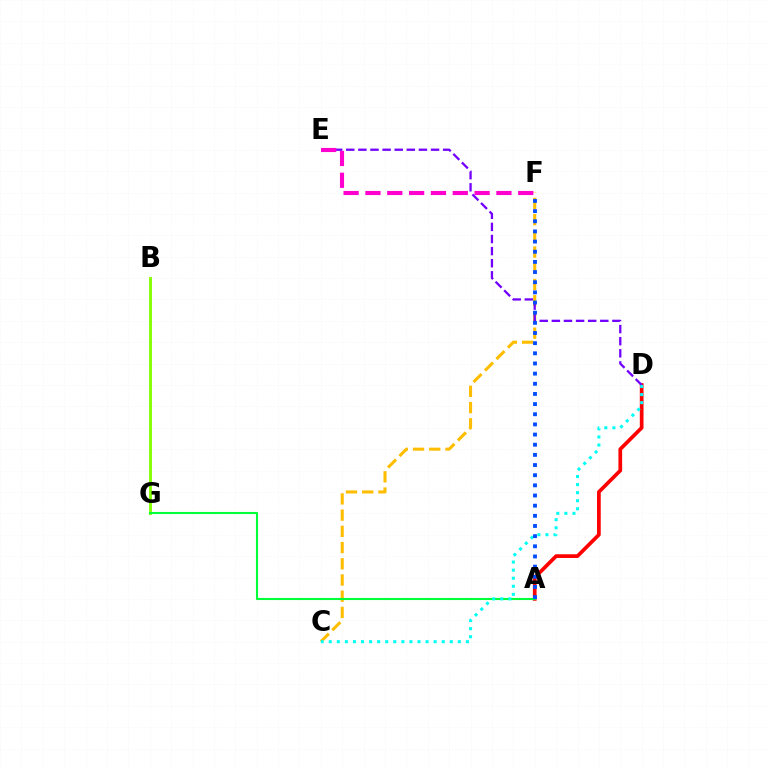{('A', 'D'): [{'color': '#ff0000', 'line_style': 'solid', 'thickness': 2.67}], ('C', 'F'): [{'color': '#ffbd00', 'line_style': 'dashed', 'thickness': 2.2}], ('B', 'G'): [{'color': '#84ff00', 'line_style': 'solid', 'thickness': 2.07}], ('D', 'E'): [{'color': '#7200ff', 'line_style': 'dashed', 'thickness': 1.65}], ('E', 'F'): [{'color': '#ff00cf', 'line_style': 'dashed', 'thickness': 2.97}], ('A', 'G'): [{'color': '#00ff39', 'line_style': 'solid', 'thickness': 1.51}], ('C', 'D'): [{'color': '#00fff6', 'line_style': 'dotted', 'thickness': 2.19}], ('A', 'F'): [{'color': '#004bff', 'line_style': 'dotted', 'thickness': 2.76}]}